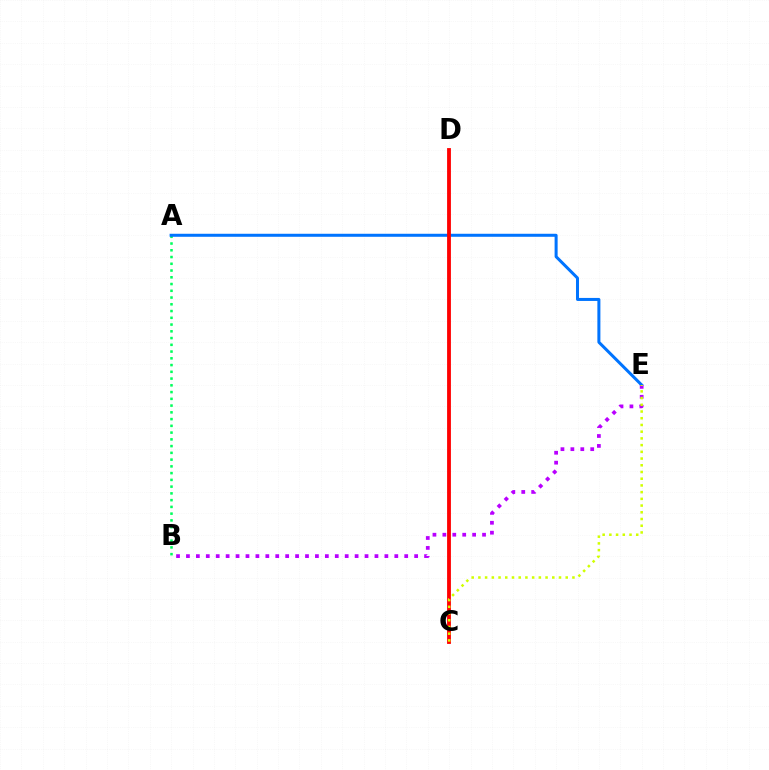{('A', 'B'): [{'color': '#00ff5c', 'line_style': 'dotted', 'thickness': 1.83}], ('A', 'E'): [{'color': '#0074ff', 'line_style': 'solid', 'thickness': 2.17}], ('C', 'D'): [{'color': '#ff0000', 'line_style': 'solid', 'thickness': 2.75}], ('B', 'E'): [{'color': '#b900ff', 'line_style': 'dotted', 'thickness': 2.7}], ('C', 'E'): [{'color': '#d1ff00', 'line_style': 'dotted', 'thickness': 1.83}]}